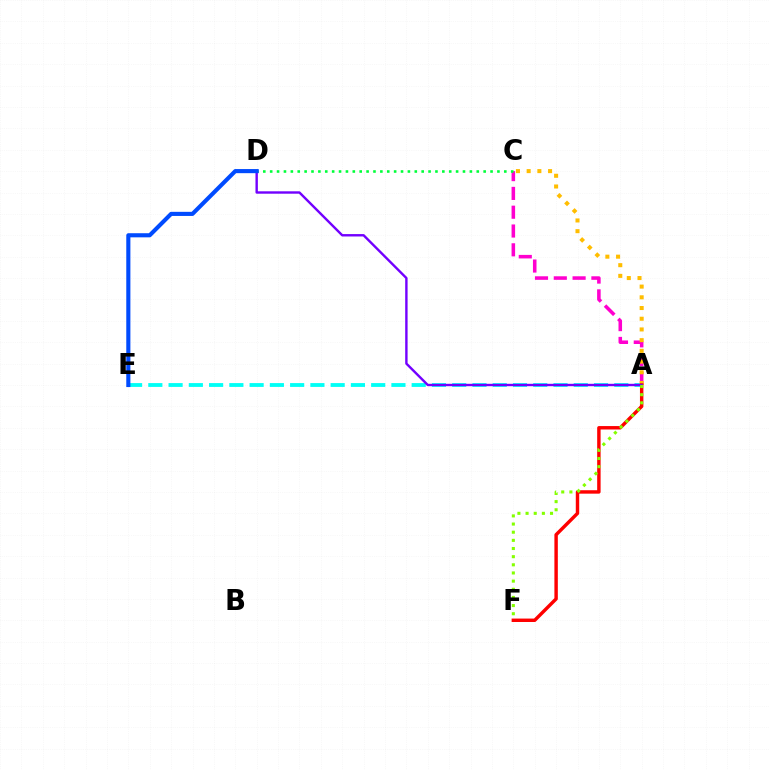{('A', 'E'): [{'color': '#00fff6', 'line_style': 'dashed', 'thickness': 2.75}], ('A', 'C'): [{'color': '#ff00cf', 'line_style': 'dashed', 'thickness': 2.55}, {'color': '#ffbd00', 'line_style': 'dotted', 'thickness': 2.91}], ('C', 'D'): [{'color': '#00ff39', 'line_style': 'dotted', 'thickness': 1.87}], ('A', 'F'): [{'color': '#ff0000', 'line_style': 'solid', 'thickness': 2.47}, {'color': '#84ff00', 'line_style': 'dotted', 'thickness': 2.21}], ('A', 'D'): [{'color': '#7200ff', 'line_style': 'solid', 'thickness': 1.73}], ('D', 'E'): [{'color': '#004bff', 'line_style': 'solid', 'thickness': 2.96}]}